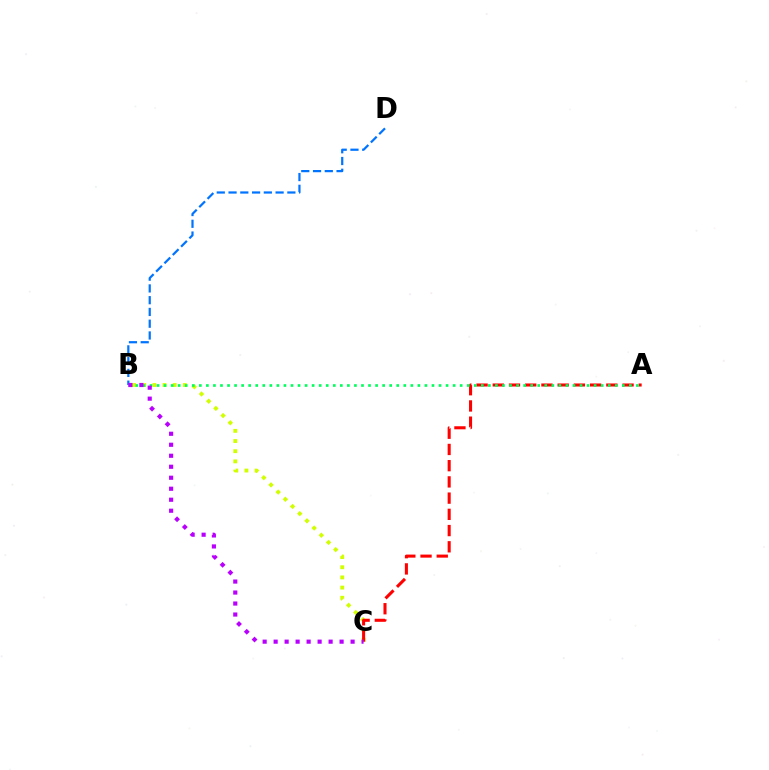{('B', 'C'): [{'color': '#d1ff00', 'line_style': 'dotted', 'thickness': 2.76}, {'color': '#b900ff', 'line_style': 'dotted', 'thickness': 2.99}], ('A', 'C'): [{'color': '#ff0000', 'line_style': 'dashed', 'thickness': 2.2}], ('B', 'D'): [{'color': '#0074ff', 'line_style': 'dashed', 'thickness': 1.6}], ('A', 'B'): [{'color': '#00ff5c', 'line_style': 'dotted', 'thickness': 1.92}]}